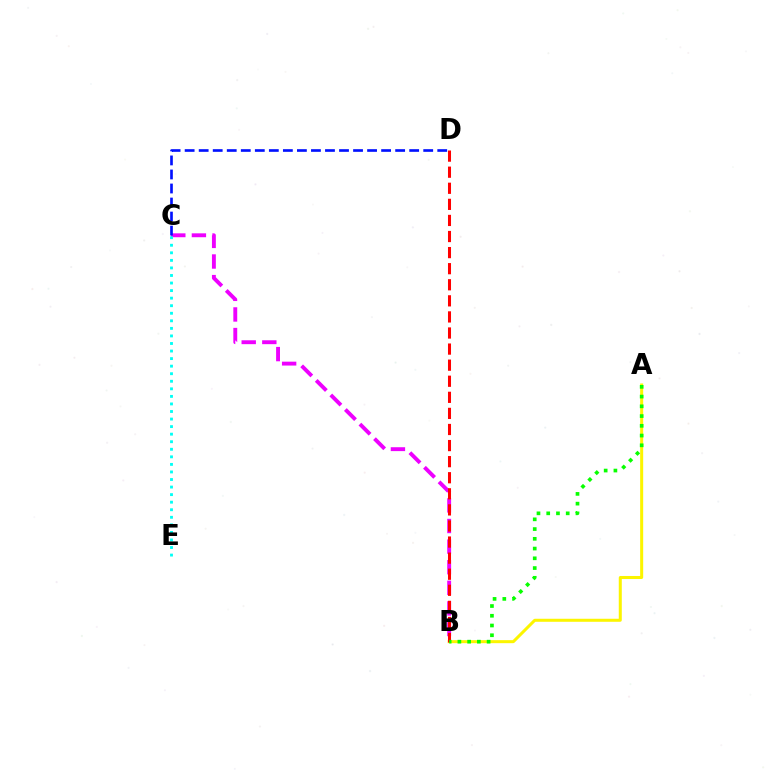{('A', 'B'): [{'color': '#fcf500', 'line_style': 'solid', 'thickness': 2.18}, {'color': '#08ff00', 'line_style': 'dotted', 'thickness': 2.65}], ('B', 'C'): [{'color': '#ee00ff', 'line_style': 'dashed', 'thickness': 2.8}], ('C', 'E'): [{'color': '#00fff6', 'line_style': 'dotted', 'thickness': 2.05}], ('C', 'D'): [{'color': '#0010ff', 'line_style': 'dashed', 'thickness': 1.91}], ('B', 'D'): [{'color': '#ff0000', 'line_style': 'dashed', 'thickness': 2.18}]}